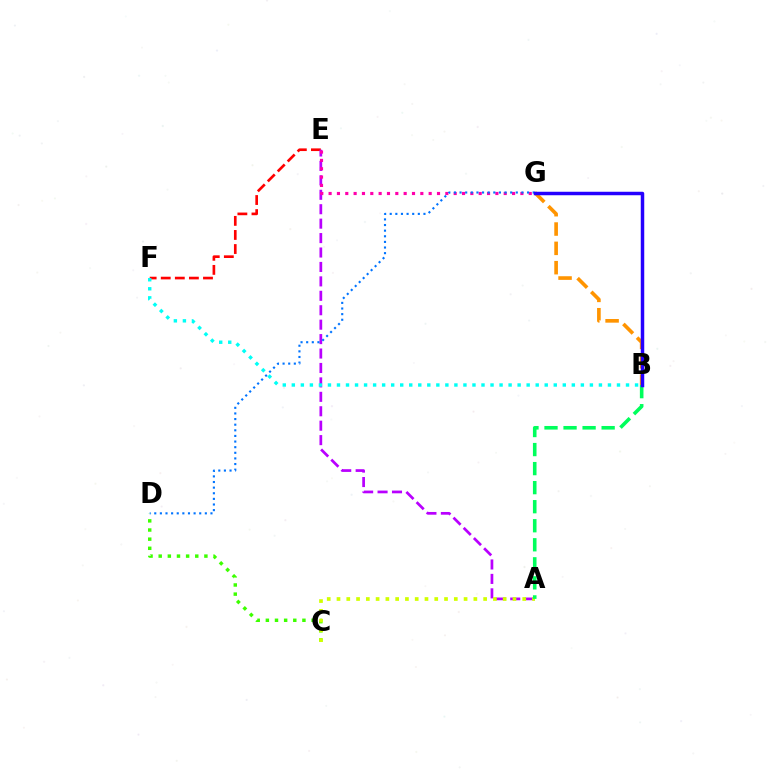{('E', 'F'): [{'color': '#ff0000', 'line_style': 'dashed', 'thickness': 1.91}], ('C', 'D'): [{'color': '#3dff00', 'line_style': 'dotted', 'thickness': 2.48}], ('A', 'E'): [{'color': '#b900ff', 'line_style': 'dashed', 'thickness': 1.96}], ('E', 'G'): [{'color': '#ff00ac', 'line_style': 'dotted', 'thickness': 2.27}], ('B', 'F'): [{'color': '#00fff6', 'line_style': 'dotted', 'thickness': 2.45}], ('B', 'G'): [{'color': '#ff9400', 'line_style': 'dashed', 'thickness': 2.62}, {'color': '#2500ff', 'line_style': 'solid', 'thickness': 2.5}], ('A', 'C'): [{'color': '#d1ff00', 'line_style': 'dotted', 'thickness': 2.66}], ('D', 'G'): [{'color': '#0074ff', 'line_style': 'dotted', 'thickness': 1.53}], ('A', 'B'): [{'color': '#00ff5c', 'line_style': 'dashed', 'thickness': 2.59}]}